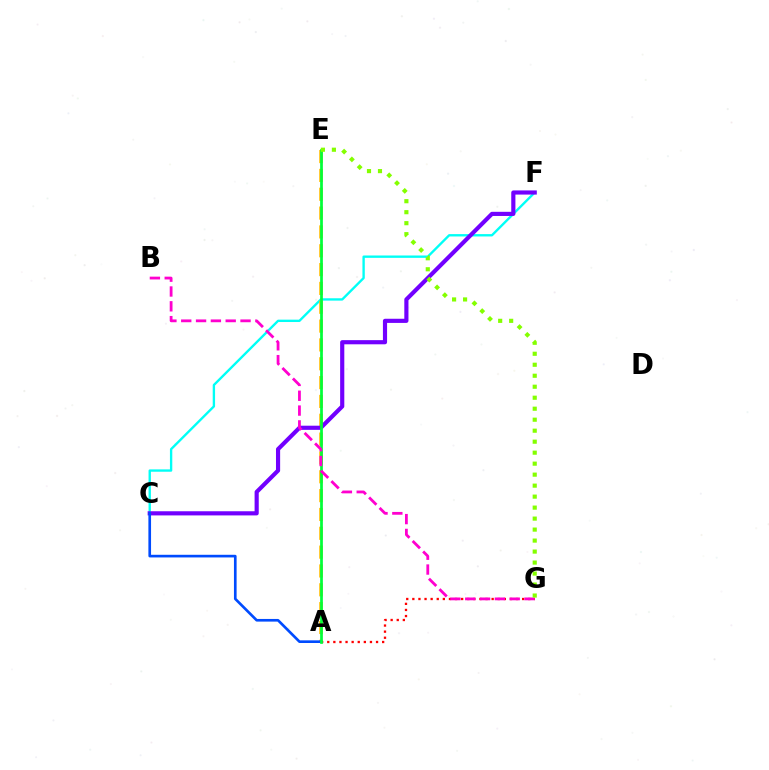{('C', 'F'): [{'color': '#00fff6', 'line_style': 'solid', 'thickness': 1.7}, {'color': '#7200ff', 'line_style': 'solid', 'thickness': 2.99}], ('A', 'E'): [{'color': '#ffbd00', 'line_style': 'dashed', 'thickness': 2.56}, {'color': '#00ff39', 'line_style': 'solid', 'thickness': 1.96}], ('A', 'G'): [{'color': '#ff0000', 'line_style': 'dotted', 'thickness': 1.66}], ('A', 'C'): [{'color': '#004bff', 'line_style': 'solid', 'thickness': 1.91}], ('B', 'G'): [{'color': '#ff00cf', 'line_style': 'dashed', 'thickness': 2.01}], ('E', 'G'): [{'color': '#84ff00', 'line_style': 'dotted', 'thickness': 2.99}]}